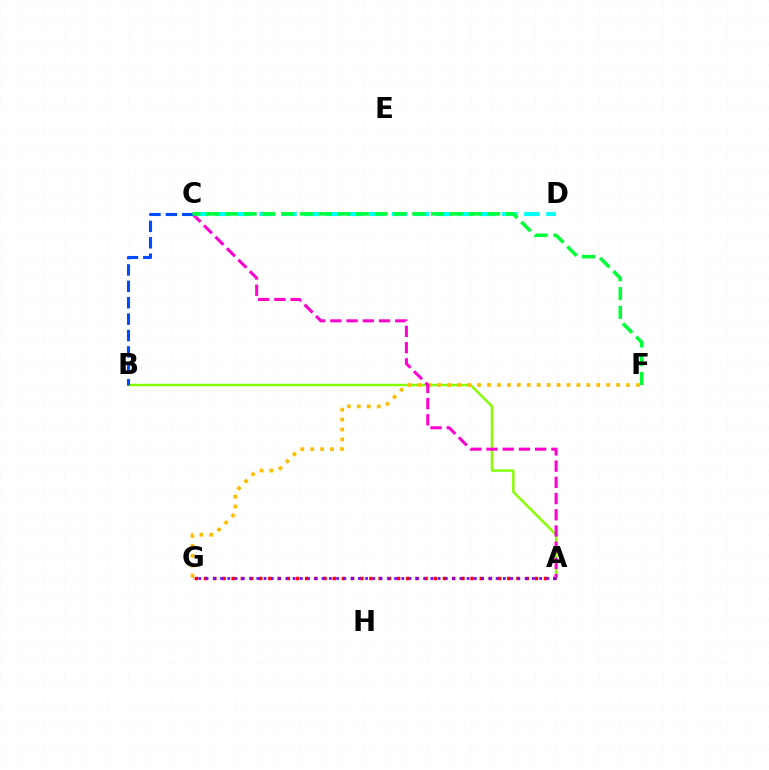{('A', 'B'): [{'color': '#84ff00', 'line_style': 'solid', 'thickness': 1.75}], ('C', 'D'): [{'color': '#00fff6', 'line_style': 'dashed', 'thickness': 3.0}], ('A', 'G'): [{'color': '#ff0000', 'line_style': 'dotted', 'thickness': 2.5}, {'color': '#7200ff', 'line_style': 'dotted', 'thickness': 1.97}], ('F', 'G'): [{'color': '#ffbd00', 'line_style': 'dotted', 'thickness': 2.7}], ('A', 'C'): [{'color': '#ff00cf', 'line_style': 'dashed', 'thickness': 2.2}], ('B', 'C'): [{'color': '#004bff', 'line_style': 'dashed', 'thickness': 2.23}], ('C', 'F'): [{'color': '#00ff39', 'line_style': 'dashed', 'thickness': 2.55}]}